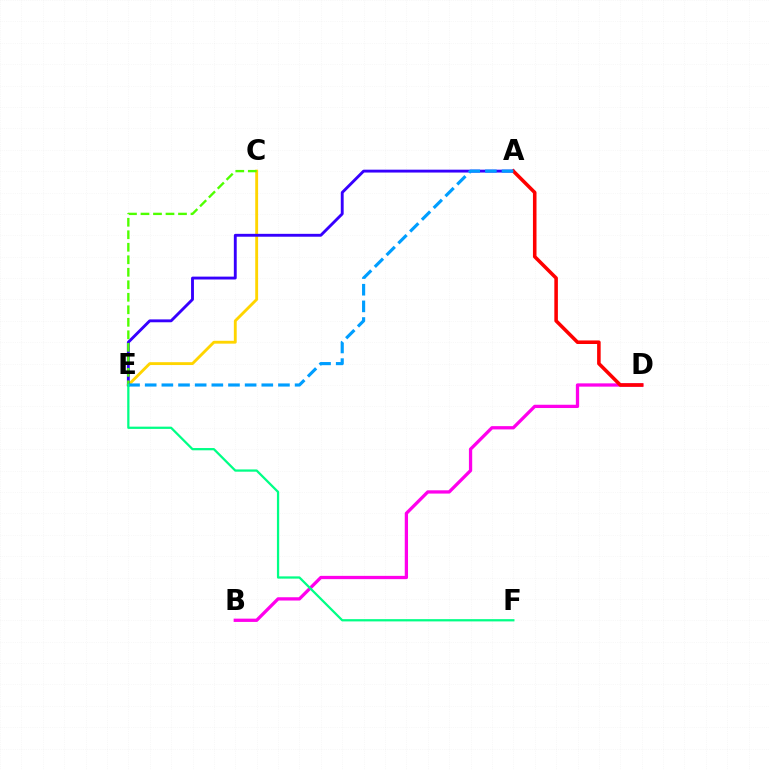{('C', 'E'): [{'color': '#ffd500', 'line_style': 'solid', 'thickness': 2.06}, {'color': '#4fff00', 'line_style': 'dashed', 'thickness': 1.7}], ('B', 'D'): [{'color': '#ff00ed', 'line_style': 'solid', 'thickness': 2.36}], ('A', 'E'): [{'color': '#3700ff', 'line_style': 'solid', 'thickness': 2.07}, {'color': '#009eff', 'line_style': 'dashed', 'thickness': 2.26}], ('A', 'D'): [{'color': '#ff0000', 'line_style': 'solid', 'thickness': 2.56}], ('E', 'F'): [{'color': '#00ff86', 'line_style': 'solid', 'thickness': 1.62}]}